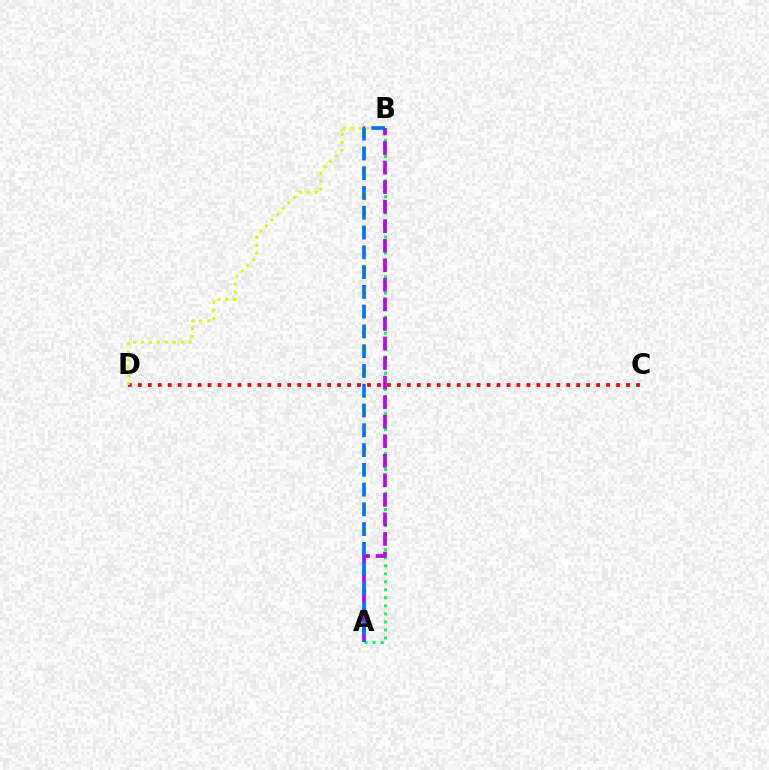{('C', 'D'): [{'color': '#ff0000', 'line_style': 'dotted', 'thickness': 2.71}], ('A', 'B'): [{'color': '#00ff5c', 'line_style': 'dotted', 'thickness': 2.18}, {'color': '#b900ff', 'line_style': 'dashed', 'thickness': 2.66}, {'color': '#0074ff', 'line_style': 'dashed', 'thickness': 2.69}], ('B', 'D'): [{'color': '#d1ff00', 'line_style': 'dotted', 'thickness': 2.16}]}